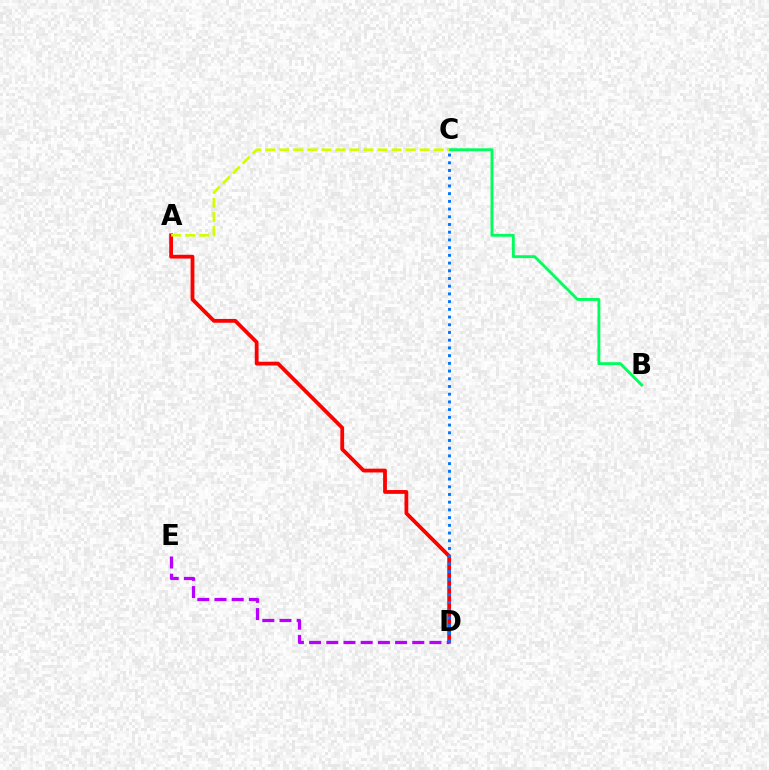{('A', 'D'): [{'color': '#ff0000', 'line_style': 'solid', 'thickness': 2.74}], ('B', 'C'): [{'color': '#00ff5c', 'line_style': 'solid', 'thickness': 2.06}], ('A', 'C'): [{'color': '#d1ff00', 'line_style': 'dashed', 'thickness': 1.91}], ('D', 'E'): [{'color': '#b900ff', 'line_style': 'dashed', 'thickness': 2.34}], ('C', 'D'): [{'color': '#0074ff', 'line_style': 'dotted', 'thickness': 2.1}]}